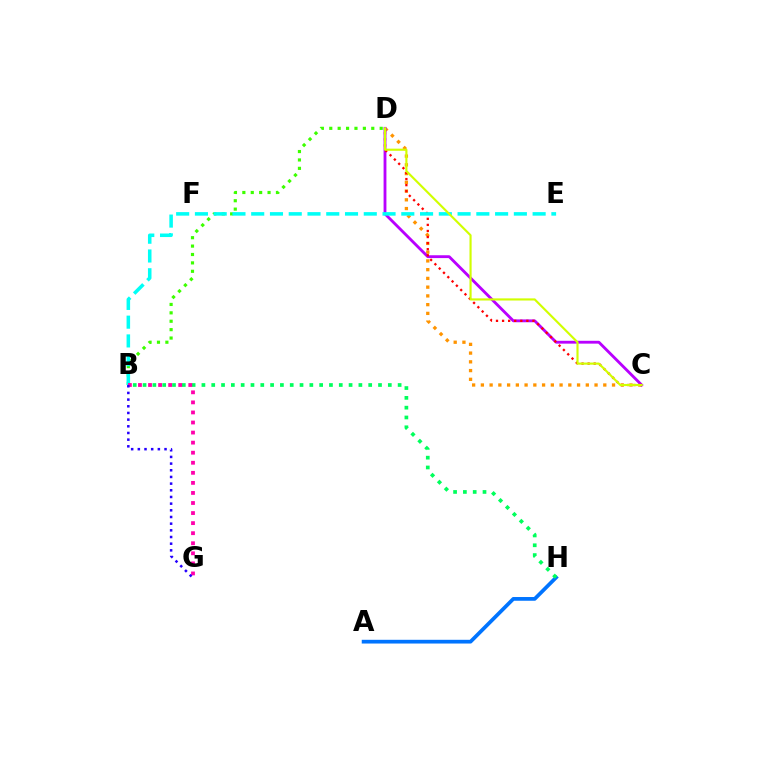{('C', 'D'): [{'color': '#ff9400', 'line_style': 'dotted', 'thickness': 2.38}, {'color': '#b900ff', 'line_style': 'solid', 'thickness': 2.04}, {'color': '#ff0000', 'line_style': 'dotted', 'thickness': 1.65}, {'color': '#d1ff00', 'line_style': 'solid', 'thickness': 1.54}], ('B', 'D'): [{'color': '#3dff00', 'line_style': 'dotted', 'thickness': 2.28}], ('A', 'H'): [{'color': '#0074ff', 'line_style': 'solid', 'thickness': 2.69}], ('B', 'E'): [{'color': '#00fff6', 'line_style': 'dashed', 'thickness': 2.55}], ('B', 'H'): [{'color': '#00ff5c', 'line_style': 'dotted', 'thickness': 2.67}], ('B', 'G'): [{'color': '#ff00ac', 'line_style': 'dotted', 'thickness': 2.73}, {'color': '#2500ff', 'line_style': 'dotted', 'thickness': 1.81}]}